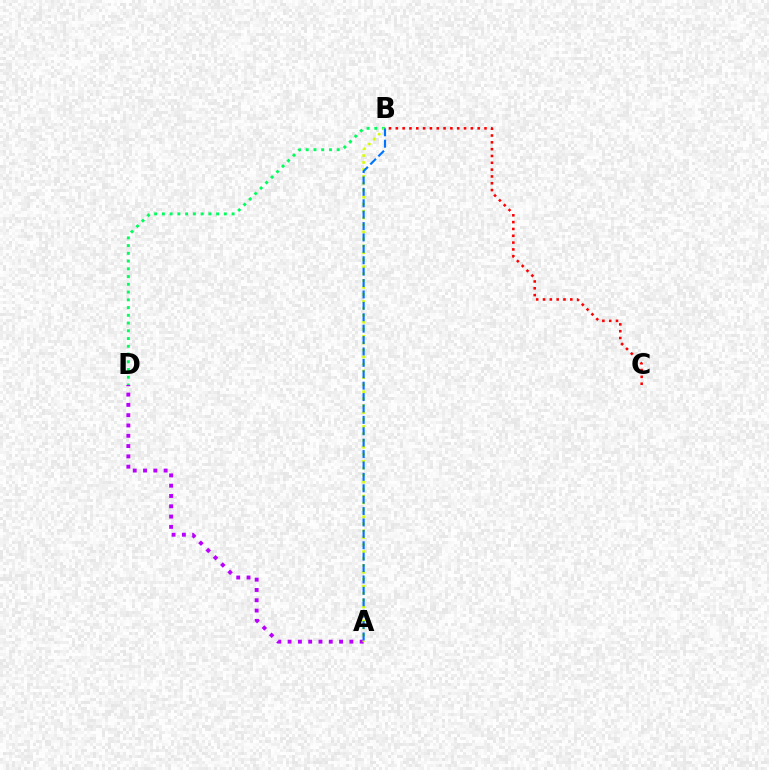{('B', 'D'): [{'color': '#00ff5c', 'line_style': 'dotted', 'thickness': 2.1}], ('A', 'D'): [{'color': '#b900ff', 'line_style': 'dotted', 'thickness': 2.8}], ('A', 'B'): [{'color': '#d1ff00', 'line_style': 'dotted', 'thickness': 1.89}, {'color': '#0074ff', 'line_style': 'dashed', 'thickness': 1.55}], ('B', 'C'): [{'color': '#ff0000', 'line_style': 'dotted', 'thickness': 1.85}]}